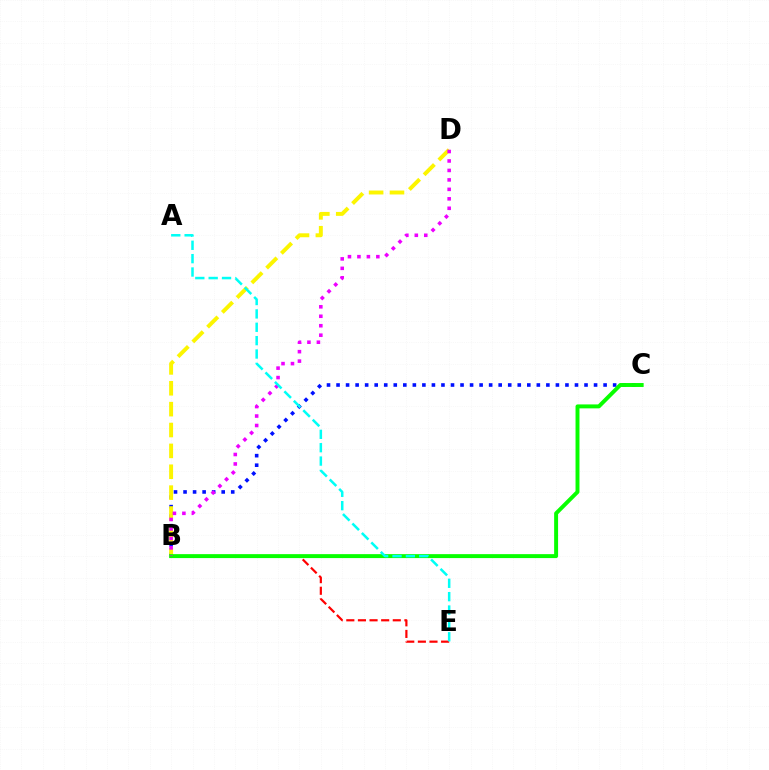{('B', 'E'): [{'color': '#ff0000', 'line_style': 'dashed', 'thickness': 1.58}], ('B', 'C'): [{'color': '#0010ff', 'line_style': 'dotted', 'thickness': 2.59}, {'color': '#08ff00', 'line_style': 'solid', 'thickness': 2.84}], ('B', 'D'): [{'color': '#fcf500', 'line_style': 'dashed', 'thickness': 2.84}, {'color': '#ee00ff', 'line_style': 'dotted', 'thickness': 2.57}], ('A', 'E'): [{'color': '#00fff6', 'line_style': 'dashed', 'thickness': 1.82}]}